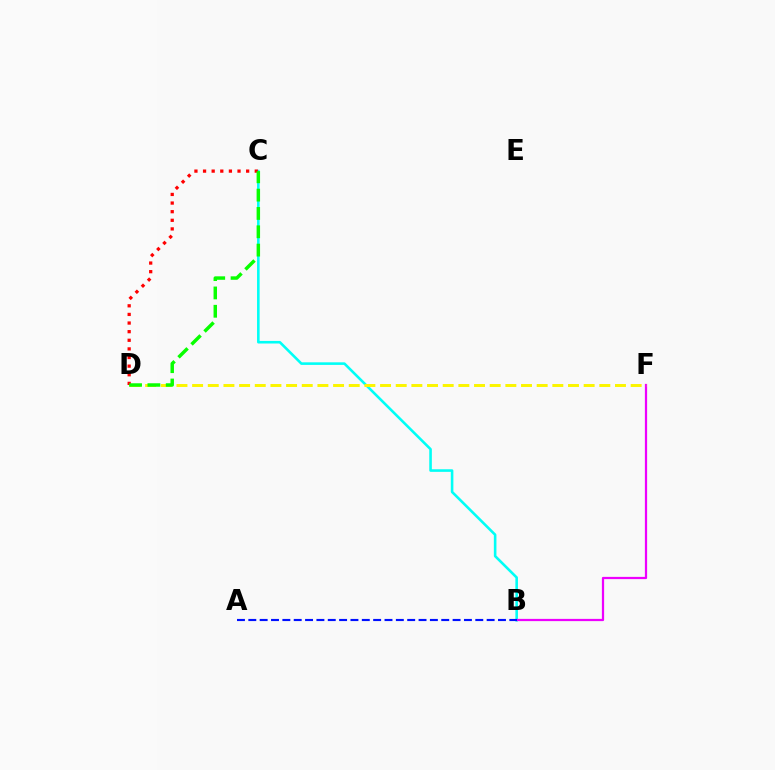{('B', 'C'): [{'color': '#00fff6', 'line_style': 'solid', 'thickness': 1.86}], ('B', 'F'): [{'color': '#ee00ff', 'line_style': 'solid', 'thickness': 1.61}], ('D', 'F'): [{'color': '#fcf500', 'line_style': 'dashed', 'thickness': 2.13}], ('C', 'D'): [{'color': '#ff0000', 'line_style': 'dotted', 'thickness': 2.34}, {'color': '#08ff00', 'line_style': 'dashed', 'thickness': 2.49}], ('A', 'B'): [{'color': '#0010ff', 'line_style': 'dashed', 'thickness': 1.54}]}